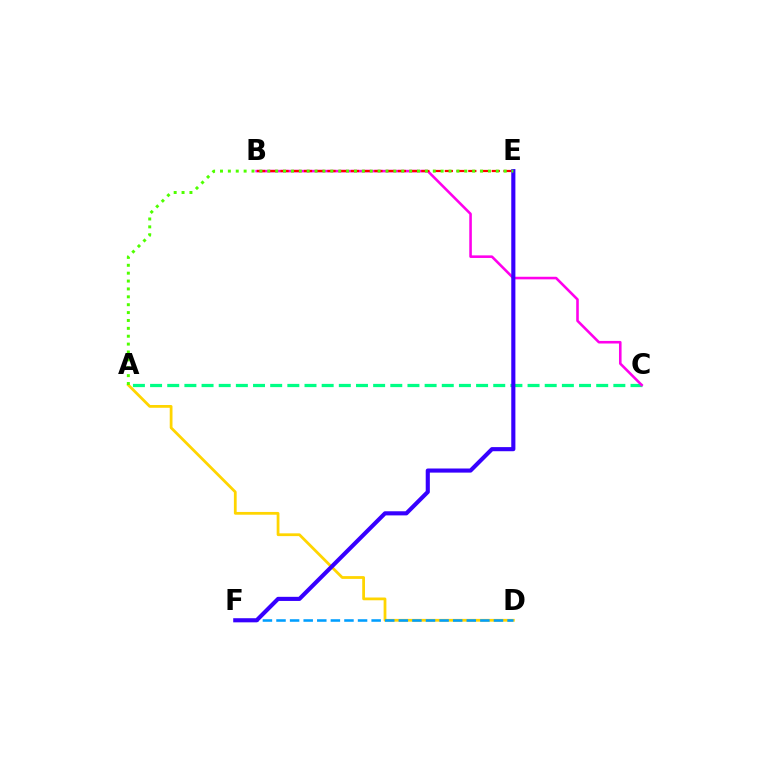{('A', 'C'): [{'color': '#00ff86', 'line_style': 'dashed', 'thickness': 2.33}], ('A', 'D'): [{'color': '#ffd500', 'line_style': 'solid', 'thickness': 2.0}], ('D', 'F'): [{'color': '#009eff', 'line_style': 'dashed', 'thickness': 1.85}], ('B', 'C'): [{'color': '#ff00ed', 'line_style': 'solid', 'thickness': 1.86}], ('B', 'E'): [{'color': '#ff0000', 'line_style': 'dashed', 'thickness': 1.59}], ('E', 'F'): [{'color': '#3700ff', 'line_style': 'solid', 'thickness': 2.96}], ('A', 'E'): [{'color': '#4fff00', 'line_style': 'dotted', 'thickness': 2.14}]}